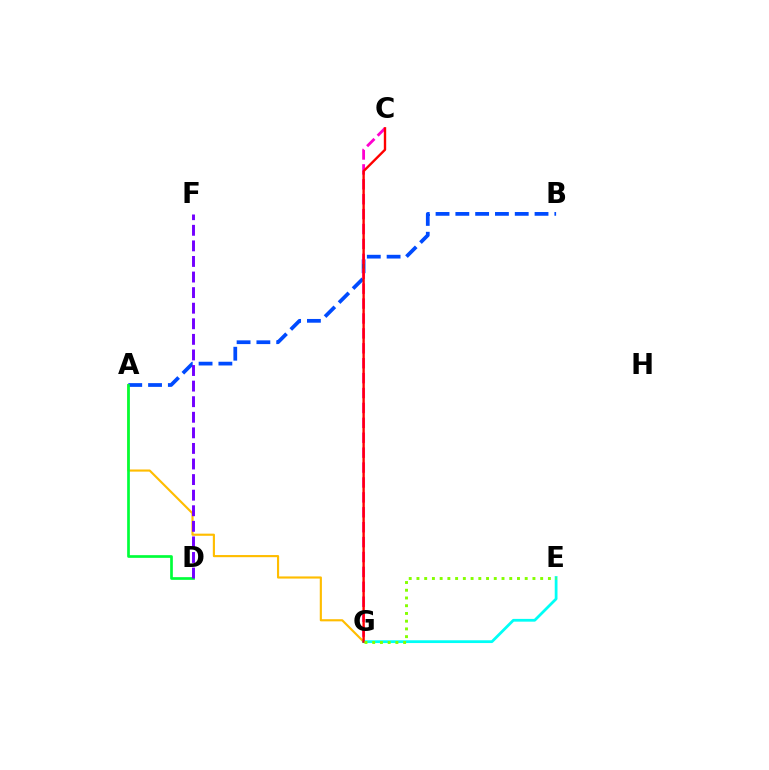{('A', 'G'): [{'color': '#ffbd00', 'line_style': 'solid', 'thickness': 1.54}], ('A', 'B'): [{'color': '#004bff', 'line_style': 'dashed', 'thickness': 2.69}], ('A', 'D'): [{'color': '#00ff39', 'line_style': 'solid', 'thickness': 1.94}], ('E', 'G'): [{'color': '#00fff6', 'line_style': 'solid', 'thickness': 1.99}, {'color': '#84ff00', 'line_style': 'dotted', 'thickness': 2.1}], ('C', 'G'): [{'color': '#ff00cf', 'line_style': 'dashed', 'thickness': 2.03}, {'color': '#ff0000', 'line_style': 'solid', 'thickness': 1.71}], ('D', 'F'): [{'color': '#7200ff', 'line_style': 'dashed', 'thickness': 2.12}]}